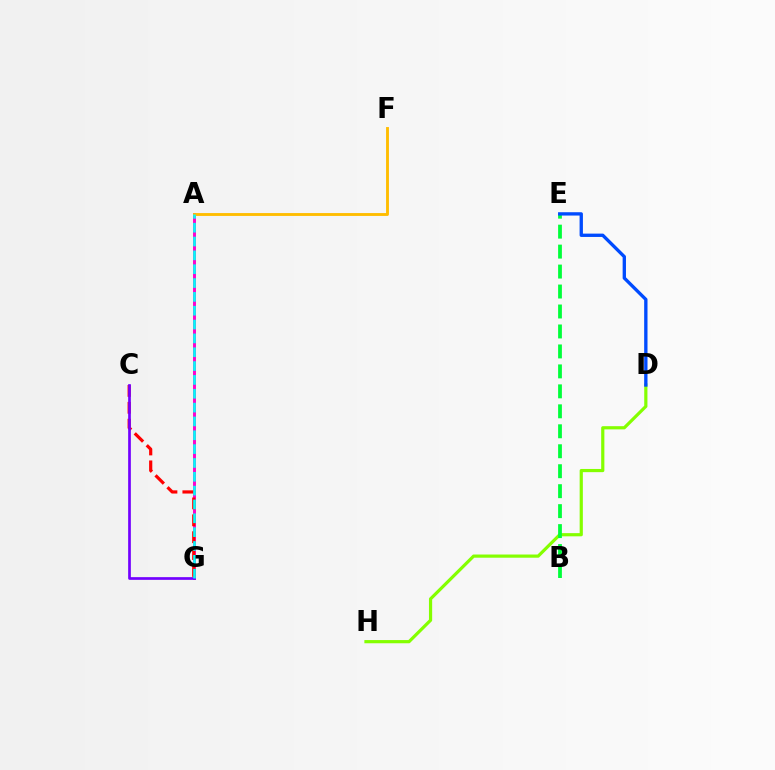{('D', 'H'): [{'color': '#84ff00', 'line_style': 'solid', 'thickness': 2.3}], ('A', 'G'): [{'color': '#ff00cf', 'line_style': 'solid', 'thickness': 2.13}, {'color': '#00fff6', 'line_style': 'dashed', 'thickness': 1.88}], ('A', 'F'): [{'color': '#ffbd00', 'line_style': 'solid', 'thickness': 2.06}], ('C', 'G'): [{'color': '#ff0000', 'line_style': 'dashed', 'thickness': 2.29}, {'color': '#7200ff', 'line_style': 'solid', 'thickness': 1.94}], ('B', 'E'): [{'color': '#00ff39', 'line_style': 'dashed', 'thickness': 2.71}], ('D', 'E'): [{'color': '#004bff', 'line_style': 'solid', 'thickness': 2.4}]}